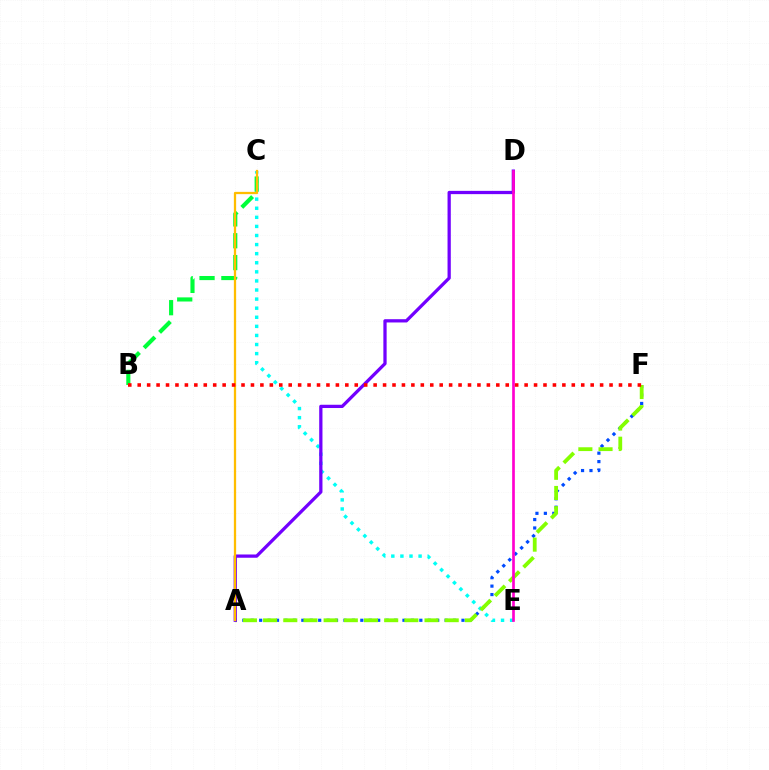{('C', 'E'): [{'color': '#00fff6', 'line_style': 'dotted', 'thickness': 2.47}], ('A', 'F'): [{'color': '#004bff', 'line_style': 'dotted', 'thickness': 2.29}, {'color': '#84ff00', 'line_style': 'dashed', 'thickness': 2.74}], ('A', 'D'): [{'color': '#7200ff', 'line_style': 'solid', 'thickness': 2.35}], ('D', 'E'): [{'color': '#ff00cf', 'line_style': 'solid', 'thickness': 1.93}], ('B', 'C'): [{'color': '#00ff39', 'line_style': 'dashed', 'thickness': 2.97}], ('A', 'C'): [{'color': '#ffbd00', 'line_style': 'solid', 'thickness': 1.64}], ('B', 'F'): [{'color': '#ff0000', 'line_style': 'dotted', 'thickness': 2.56}]}